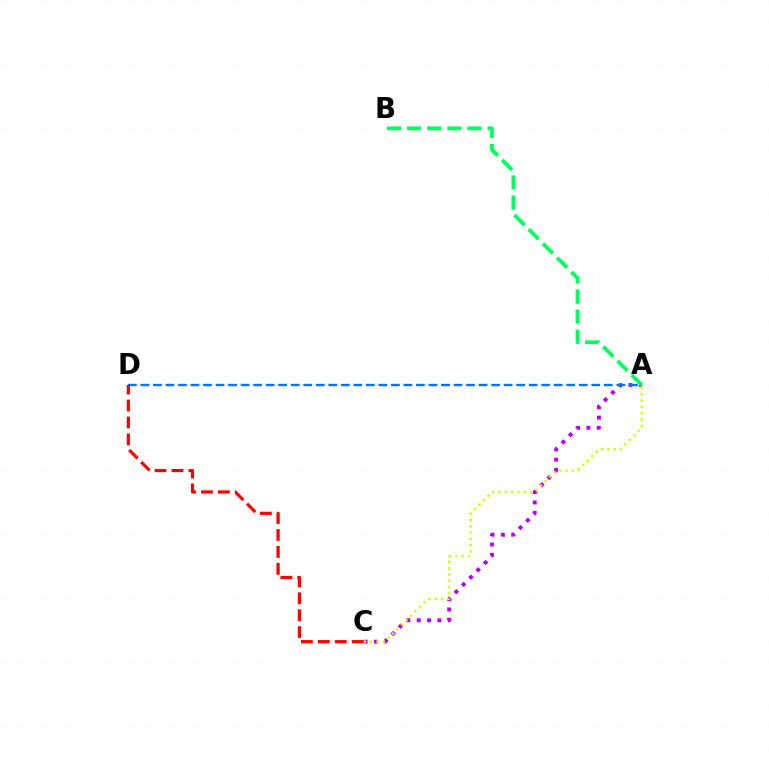{('A', 'C'): [{'color': '#b900ff', 'line_style': 'dotted', 'thickness': 2.81}, {'color': '#d1ff00', 'line_style': 'dotted', 'thickness': 1.72}], ('A', 'B'): [{'color': '#00ff5c', 'line_style': 'dashed', 'thickness': 2.73}], ('A', 'D'): [{'color': '#0074ff', 'line_style': 'dashed', 'thickness': 1.7}], ('C', 'D'): [{'color': '#ff0000', 'line_style': 'dashed', 'thickness': 2.3}]}